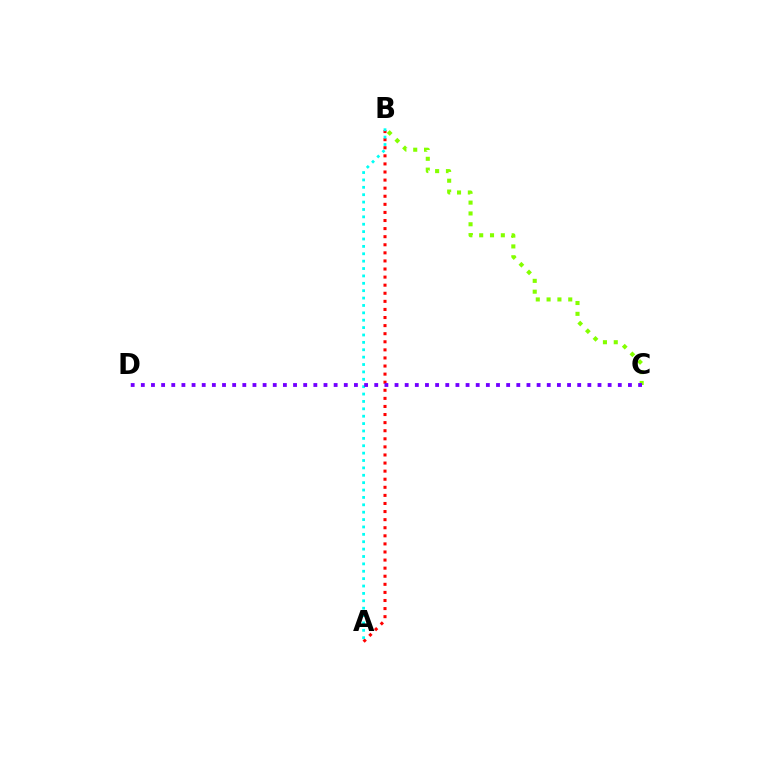{('A', 'B'): [{'color': '#ff0000', 'line_style': 'dotted', 'thickness': 2.2}, {'color': '#00fff6', 'line_style': 'dotted', 'thickness': 2.01}], ('B', 'C'): [{'color': '#84ff00', 'line_style': 'dotted', 'thickness': 2.94}], ('C', 'D'): [{'color': '#7200ff', 'line_style': 'dotted', 'thickness': 2.76}]}